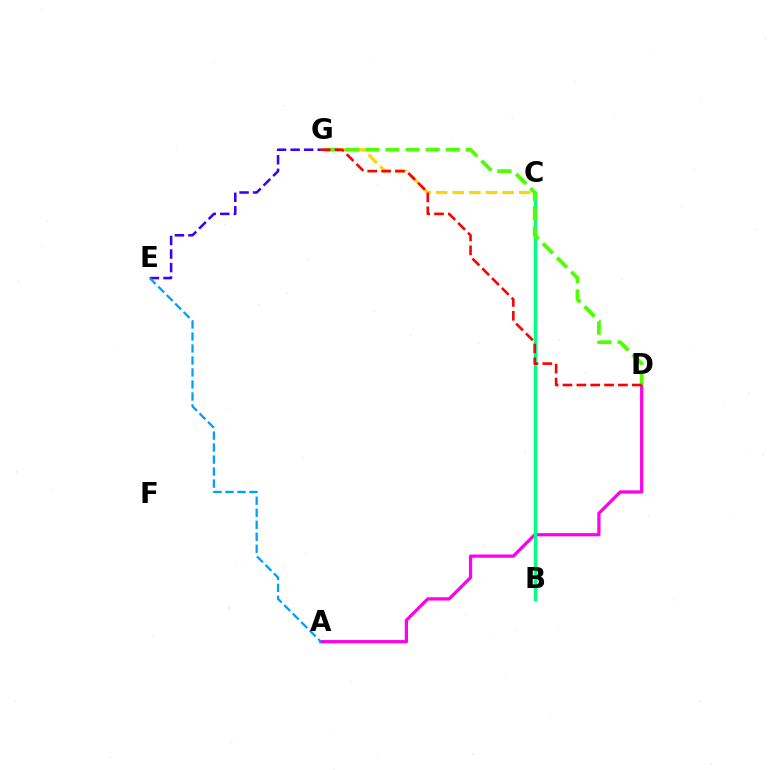{('C', 'G'): [{'color': '#ffd500', 'line_style': 'dashed', 'thickness': 2.25}], ('A', 'D'): [{'color': '#ff00ed', 'line_style': 'solid', 'thickness': 2.33}], ('B', 'C'): [{'color': '#00ff86', 'line_style': 'solid', 'thickness': 2.51}], ('D', 'G'): [{'color': '#4fff00', 'line_style': 'dashed', 'thickness': 2.73}, {'color': '#ff0000', 'line_style': 'dashed', 'thickness': 1.88}], ('E', 'G'): [{'color': '#3700ff', 'line_style': 'dashed', 'thickness': 1.84}], ('A', 'E'): [{'color': '#009eff', 'line_style': 'dashed', 'thickness': 1.63}]}